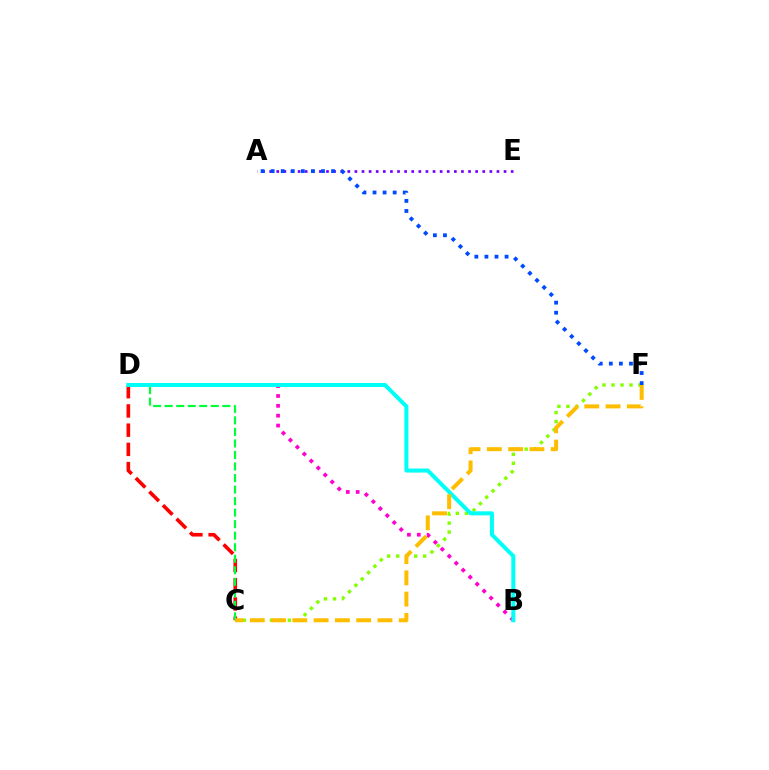{('C', 'F'): [{'color': '#84ff00', 'line_style': 'dotted', 'thickness': 2.44}, {'color': '#ffbd00', 'line_style': 'dashed', 'thickness': 2.89}], ('C', 'D'): [{'color': '#ff0000', 'line_style': 'dashed', 'thickness': 2.61}, {'color': '#00ff39', 'line_style': 'dashed', 'thickness': 1.57}], ('A', 'E'): [{'color': '#7200ff', 'line_style': 'dotted', 'thickness': 1.93}], ('B', 'D'): [{'color': '#ff00cf', 'line_style': 'dotted', 'thickness': 2.68}, {'color': '#00fff6', 'line_style': 'solid', 'thickness': 2.9}], ('A', 'F'): [{'color': '#004bff', 'line_style': 'dotted', 'thickness': 2.74}]}